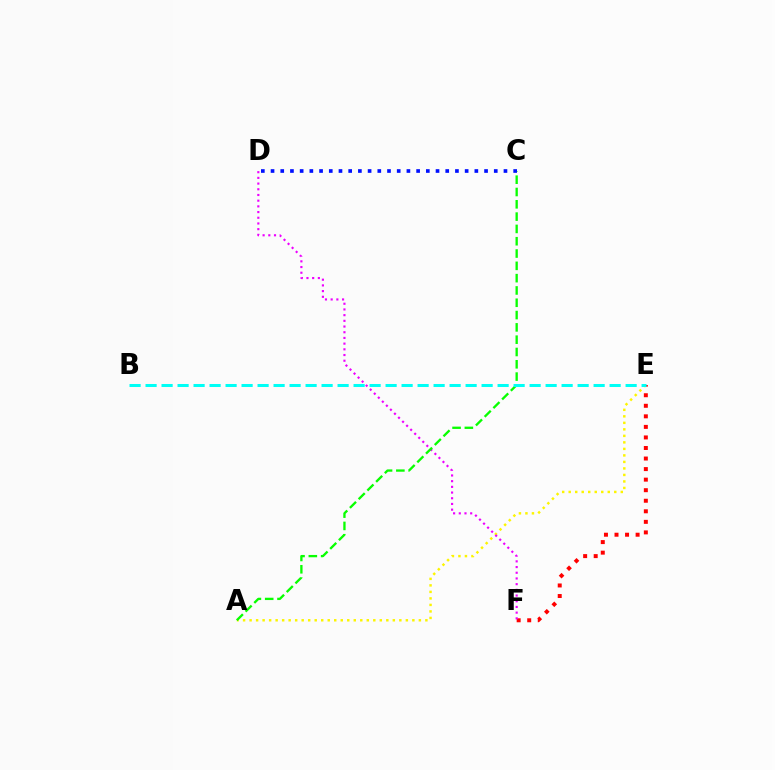{('A', 'E'): [{'color': '#fcf500', 'line_style': 'dotted', 'thickness': 1.77}], ('E', 'F'): [{'color': '#ff0000', 'line_style': 'dotted', 'thickness': 2.87}], ('D', 'F'): [{'color': '#ee00ff', 'line_style': 'dotted', 'thickness': 1.55}], ('A', 'C'): [{'color': '#08ff00', 'line_style': 'dashed', 'thickness': 1.67}], ('B', 'E'): [{'color': '#00fff6', 'line_style': 'dashed', 'thickness': 2.17}], ('C', 'D'): [{'color': '#0010ff', 'line_style': 'dotted', 'thickness': 2.64}]}